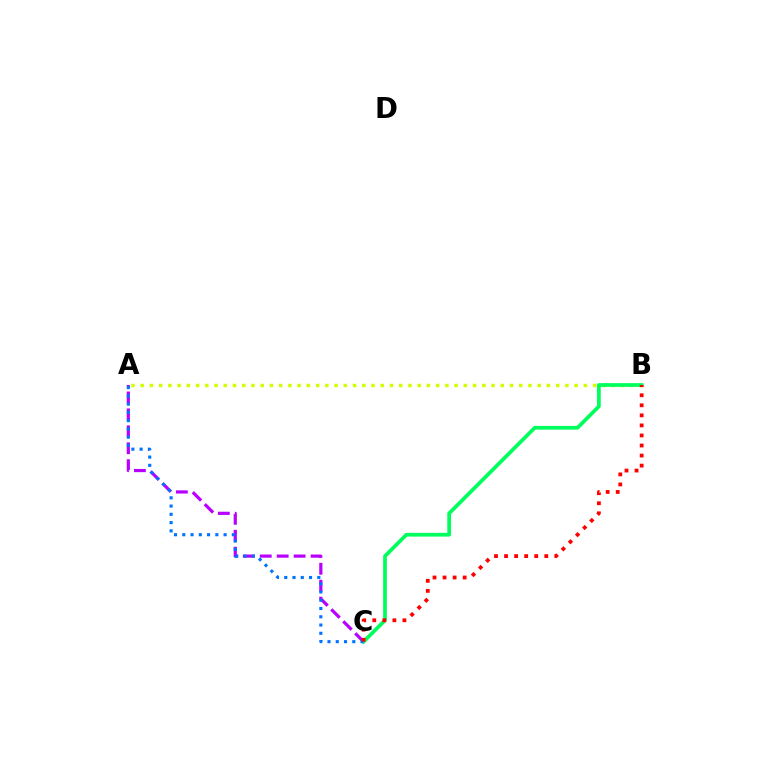{('A', 'B'): [{'color': '#d1ff00', 'line_style': 'dotted', 'thickness': 2.51}], ('A', 'C'): [{'color': '#b900ff', 'line_style': 'dashed', 'thickness': 2.3}, {'color': '#0074ff', 'line_style': 'dotted', 'thickness': 2.25}], ('B', 'C'): [{'color': '#00ff5c', 'line_style': 'solid', 'thickness': 2.68}, {'color': '#ff0000', 'line_style': 'dotted', 'thickness': 2.73}]}